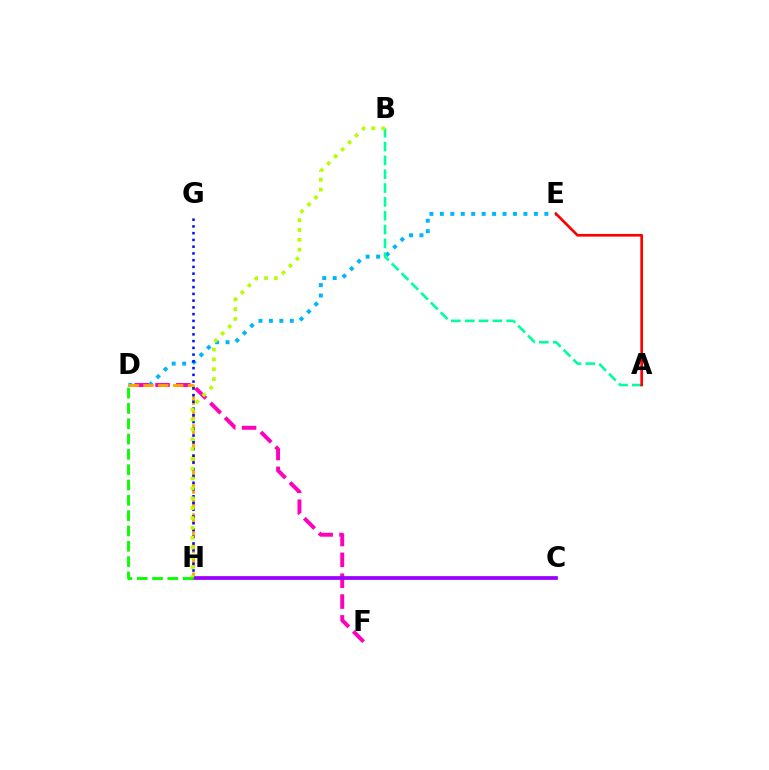{('D', 'E'): [{'color': '#00b5ff', 'line_style': 'dotted', 'thickness': 2.84}], ('D', 'F'): [{'color': '#ff00bd', 'line_style': 'dashed', 'thickness': 2.83}], ('C', 'H'): [{'color': '#9b00ff', 'line_style': 'solid', 'thickness': 2.69}], ('A', 'B'): [{'color': '#00ff9d', 'line_style': 'dashed', 'thickness': 1.88}], ('D', 'H'): [{'color': '#ffa500', 'line_style': 'dashed', 'thickness': 2.01}, {'color': '#08ff00', 'line_style': 'dashed', 'thickness': 2.08}], ('G', 'H'): [{'color': '#0010ff', 'line_style': 'dotted', 'thickness': 1.83}], ('B', 'H'): [{'color': '#b3ff00', 'line_style': 'dotted', 'thickness': 2.68}], ('A', 'E'): [{'color': '#ff0000', 'line_style': 'solid', 'thickness': 1.92}]}